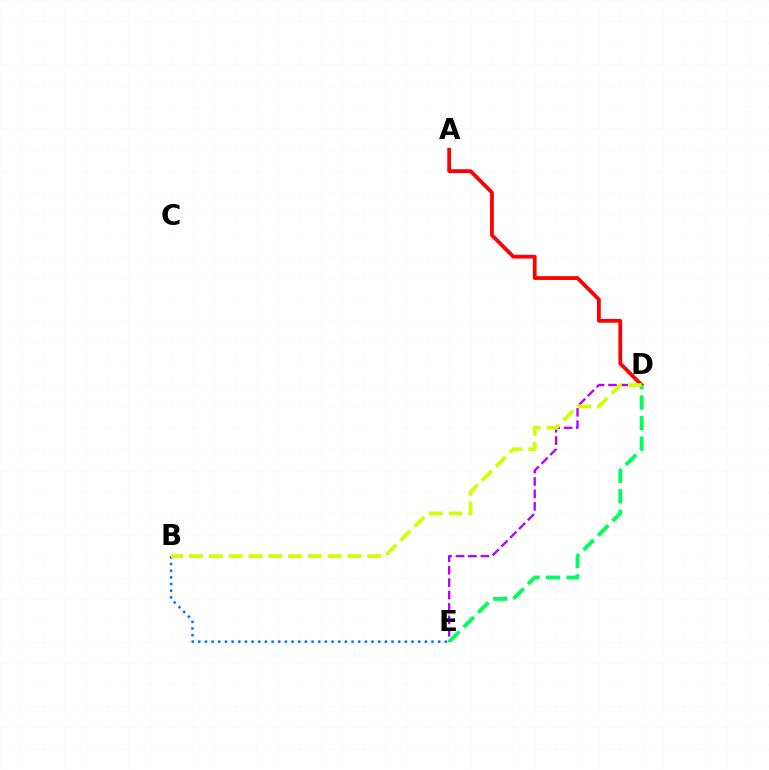{('D', 'E'): [{'color': '#b900ff', 'line_style': 'dashed', 'thickness': 1.69}, {'color': '#00ff5c', 'line_style': 'dashed', 'thickness': 2.79}], ('A', 'D'): [{'color': '#ff0000', 'line_style': 'solid', 'thickness': 2.72}], ('B', 'E'): [{'color': '#0074ff', 'line_style': 'dotted', 'thickness': 1.81}], ('B', 'D'): [{'color': '#d1ff00', 'line_style': 'dashed', 'thickness': 2.69}]}